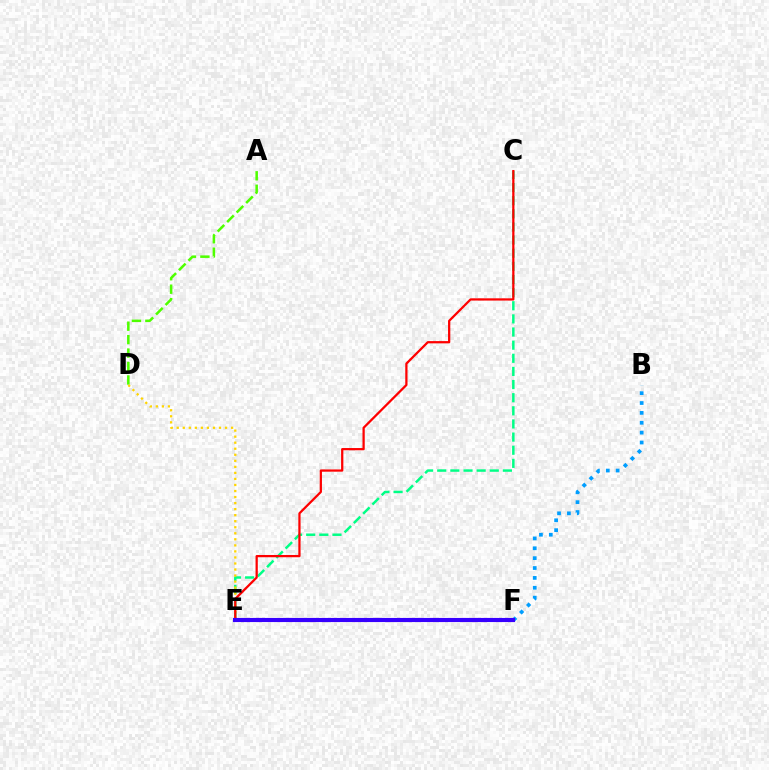{('C', 'E'): [{'color': '#00ff86', 'line_style': 'dashed', 'thickness': 1.78}, {'color': '#ff0000', 'line_style': 'solid', 'thickness': 1.62}], ('A', 'D'): [{'color': '#4fff00', 'line_style': 'dashed', 'thickness': 1.83}], ('D', 'E'): [{'color': '#ffd500', 'line_style': 'dotted', 'thickness': 1.64}], ('B', 'F'): [{'color': '#009eff', 'line_style': 'dotted', 'thickness': 2.68}], ('E', 'F'): [{'color': '#ff00ed', 'line_style': 'dotted', 'thickness': 2.93}, {'color': '#3700ff', 'line_style': 'solid', 'thickness': 2.96}]}